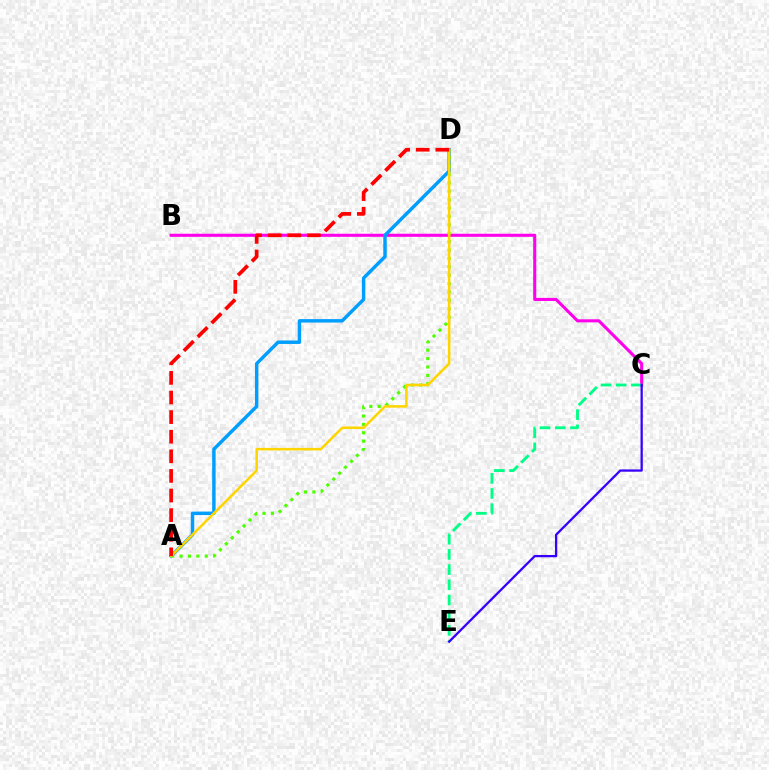{('B', 'C'): [{'color': '#ff00ed', 'line_style': 'solid', 'thickness': 2.21}], ('A', 'D'): [{'color': '#009eff', 'line_style': 'solid', 'thickness': 2.48}, {'color': '#4fff00', 'line_style': 'dotted', 'thickness': 2.28}, {'color': '#ffd500', 'line_style': 'solid', 'thickness': 1.82}, {'color': '#ff0000', 'line_style': 'dashed', 'thickness': 2.66}], ('C', 'E'): [{'color': '#00ff86', 'line_style': 'dashed', 'thickness': 2.06}, {'color': '#3700ff', 'line_style': 'solid', 'thickness': 1.64}]}